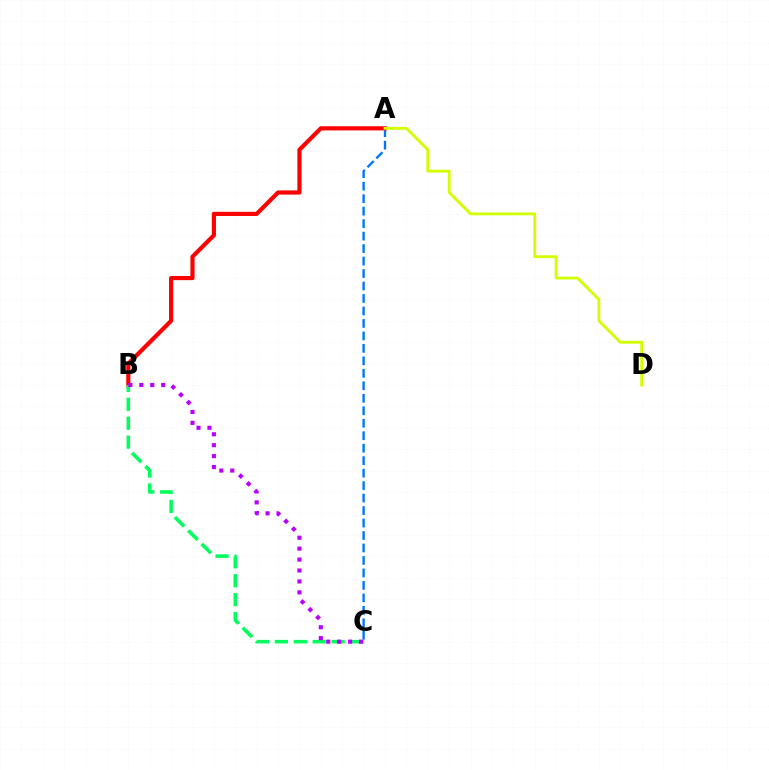{('A', 'C'): [{'color': '#0074ff', 'line_style': 'dashed', 'thickness': 1.69}], ('A', 'B'): [{'color': '#ff0000', 'line_style': 'solid', 'thickness': 3.0}], ('A', 'D'): [{'color': '#d1ff00', 'line_style': 'solid', 'thickness': 2.04}], ('B', 'C'): [{'color': '#00ff5c', 'line_style': 'dashed', 'thickness': 2.57}, {'color': '#b900ff', 'line_style': 'dotted', 'thickness': 2.97}]}